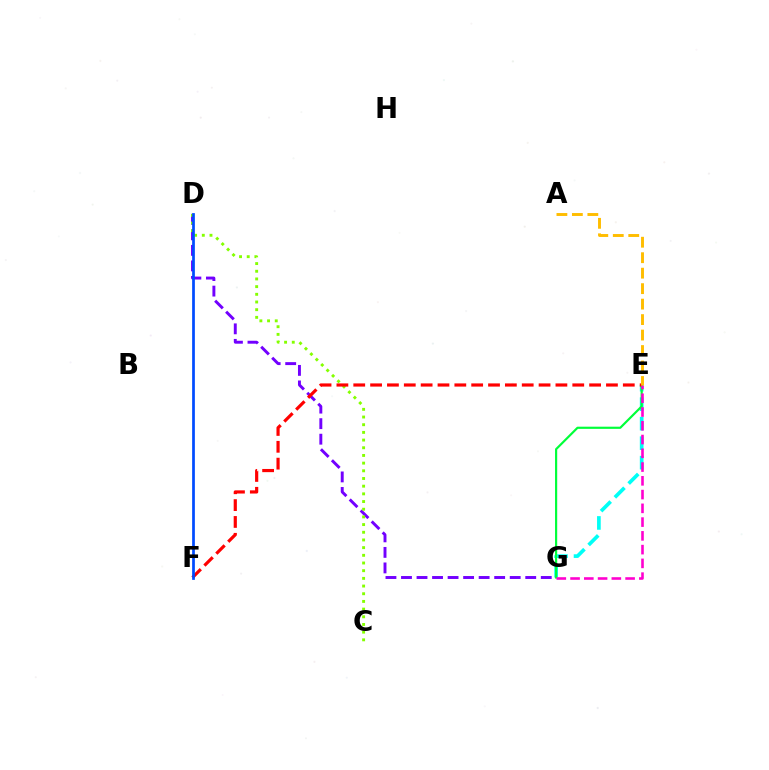{('E', 'G'): [{'color': '#00fff6', 'line_style': 'dashed', 'thickness': 2.65}, {'color': '#00ff39', 'line_style': 'solid', 'thickness': 1.57}, {'color': '#ff00cf', 'line_style': 'dashed', 'thickness': 1.87}], ('D', 'G'): [{'color': '#7200ff', 'line_style': 'dashed', 'thickness': 2.11}], ('C', 'D'): [{'color': '#84ff00', 'line_style': 'dotted', 'thickness': 2.09}], ('E', 'F'): [{'color': '#ff0000', 'line_style': 'dashed', 'thickness': 2.29}], ('A', 'E'): [{'color': '#ffbd00', 'line_style': 'dashed', 'thickness': 2.1}], ('D', 'F'): [{'color': '#004bff', 'line_style': 'solid', 'thickness': 1.96}]}